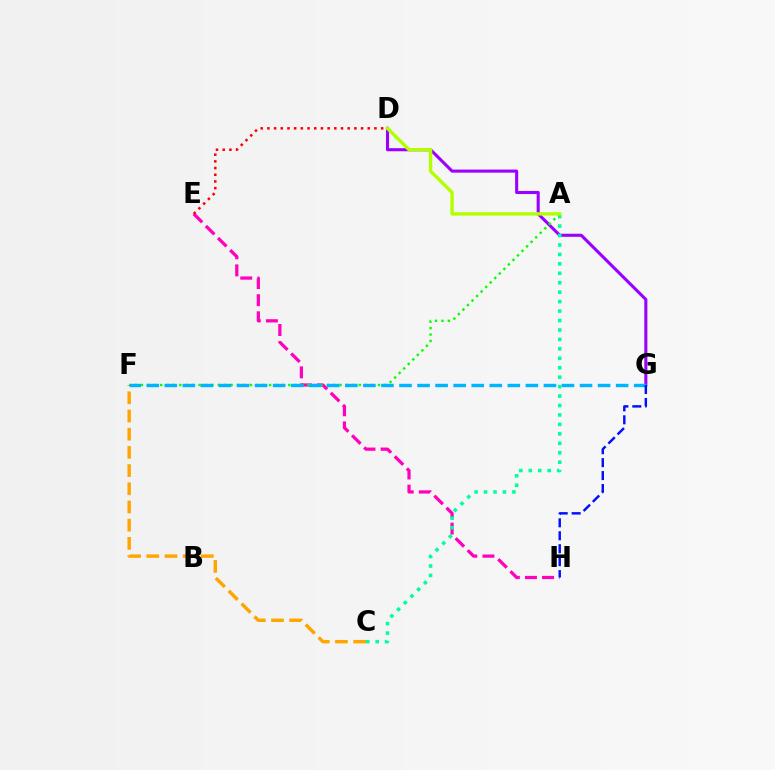{('E', 'H'): [{'color': '#ff00bd', 'line_style': 'dashed', 'thickness': 2.32}], ('D', 'G'): [{'color': '#9b00ff', 'line_style': 'solid', 'thickness': 2.22}], ('D', 'E'): [{'color': '#ff0000', 'line_style': 'dotted', 'thickness': 1.82}], ('A', 'C'): [{'color': '#00ff9d', 'line_style': 'dotted', 'thickness': 2.57}], ('A', 'F'): [{'color': '#08ff00', 'line_style': 'dotted', 'thickness': 1.74}], ('C', 'F'): [{'color': '#ffa500', 'line_style': 'dashed', 'thickness': 2.47}], ('F', 'G'): [{'color': '#00b5ff', 'line_style': 'dashed', 'thickness': 2.45}], ('G', 'H'): [{'color': '#0010ff', 'line_style': 'dashed', 'thickness': 1.76}], ('A', 'D'): [{'color': '#b3ff00', 'line_style': 'solid', 'thickness': 2.46}]}